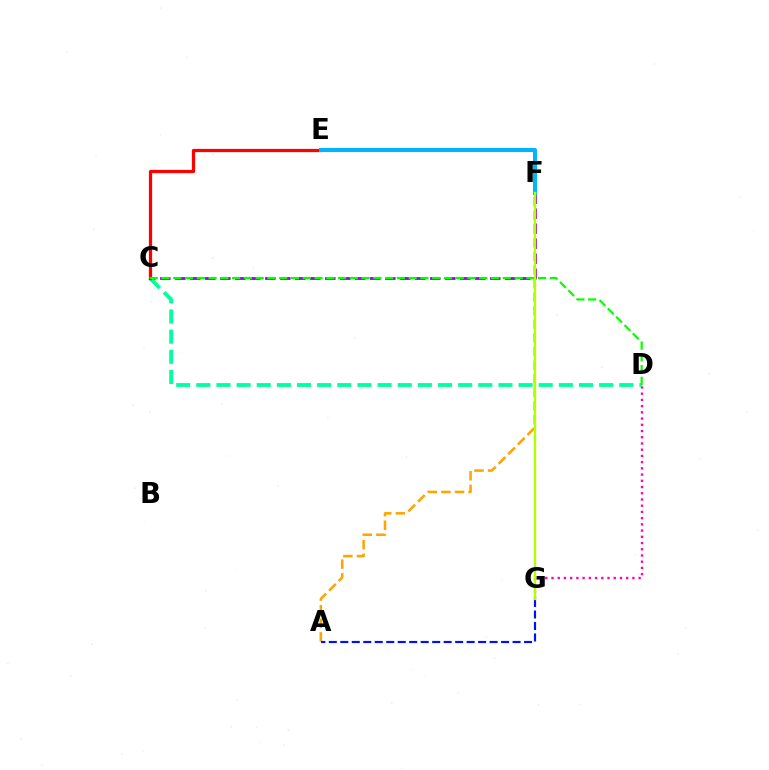{('D', 'G'): [{'color': '#ff00bd', 'line_style': 'dotted', 'thickness': 1.69}], ('C', 'F'): [{'color': '#9b00ff', 'line_style': 'dashed', 'thickness': 2.04}], ('A', 'F'): [{'color': '#ffa500', 'line_style': 'dashed', 'thickness': 1.85}], ('C', 'D'): [{'color': '#00ff9d', 'line_style': 'dashed', 'thickness': 2.74}, {'color': '#08ff00', 'line_style': 'dashed', 'thickness': 1.6}], ('C', 'E'): [{'color': '#ff0000', 'line_style': 'solid', 'thickness': 2.33}], ('E', 'F'): [{'color': '#00b5ff', 'line_style': 'solid', 'thickness': 2.89}], ('A', 'G'): [{'color': '#0010ff', 'line_style': 'dashed', 'thickness': 1.56}], ('F', 'G'): [{'color': '#b3ff00', 'line_style': 'solid', 'thickness': 1.68}]}